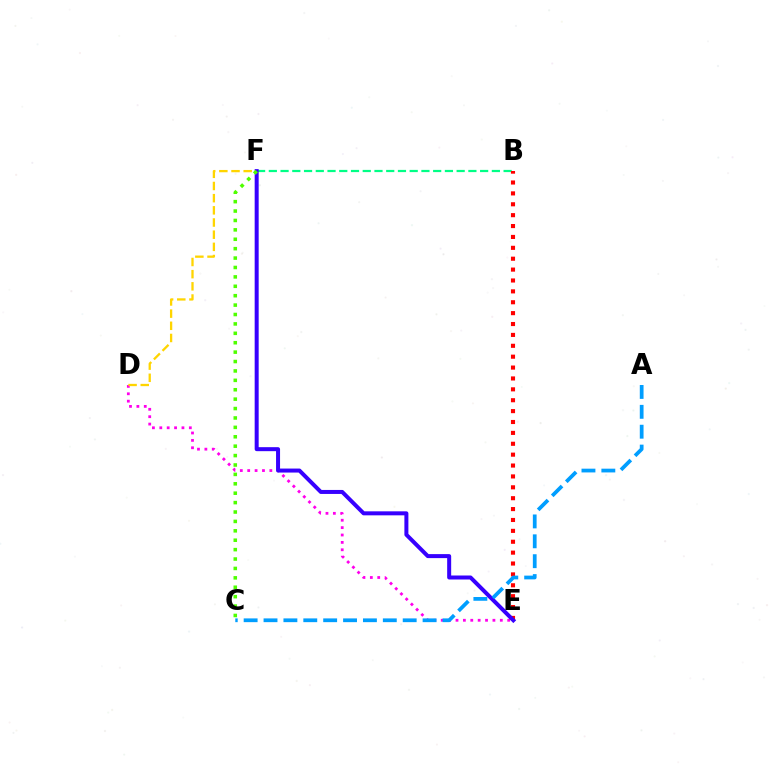{('D', 'E'): [{'color': '#ff00ed', 'line_style': 'dotted', 'thickness': 2.01}], ('D', 'F'): [{'color': '#ffd500', 'line_style': 'dashed', 'thickness': 1.65}], ('B', 'F'): [{'color': '#00ff86', 'line_style': 'dashed', 'thickness': 1.59}], ('B', 'E'): [{'color': '#ff0000', 'line_style': 'dotted', 'thickness': 2.96}], ('E', 'F'): [{'color': '#3700ff', 'line_style': 'solid', 'thickness': 2.88}], ('C', 'F'): [{'color': '#4fff00', 'line_style': 'dotted', 'thickness': 2.56}], ('A', 'C'): [{'color': '#009eff', 'line_style': 'dashed', 'thickness': 2.7}]}